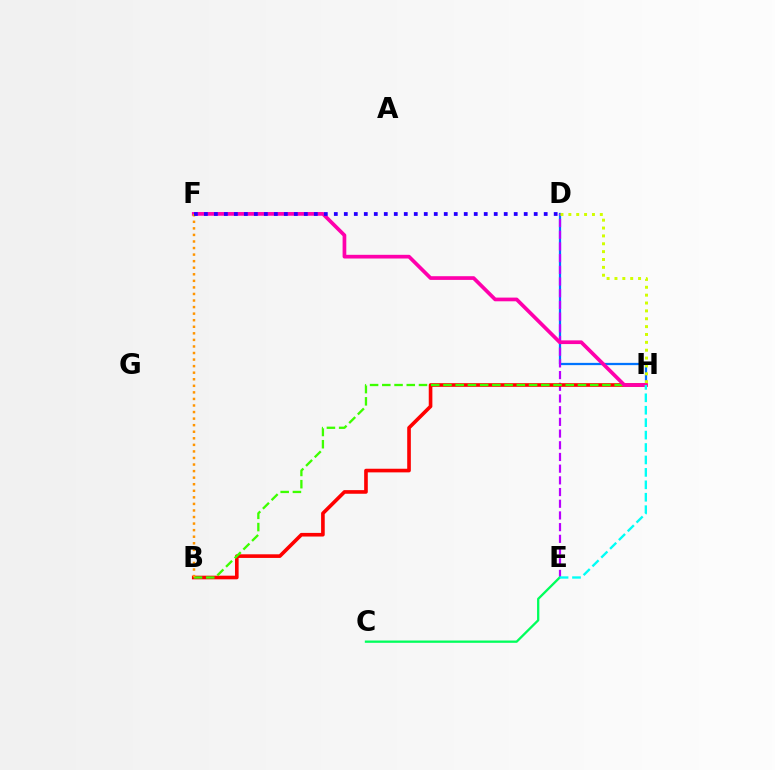{('D', 'H'): [{'color': '#0074ff', 'line_style': 'solid', 'thickness': 1.62}, {'color': '#d1ff00', 'line_style': 'dotted', 'thickness': 2.14}], ('D', 'E'): [{'color': '#b900ff', 'line_style': 'dashed', 'thickness': 1.59}], ('C', 'E'): [{'color': '#00ff5c', 'line_style': 'solid', 'thickness': 1.65}], ('B', 'H'): [{'color': '#ff0000', 'line_style': 'solid', 'thickness': 2.61}, {'color': '#3dff00', 'line_style': 'dashed', 'thickness': 1.66}], ('F', 'H'): [{'color': '#ff00ac', 'line_style': 'solid', 'thickness': 2.67}], ('E', 'H'): [{'color': '#00fff6', 'line_style': 'dashed', 'thickness': 1.69}], ('B', 'F'): [{'color': '#ff9400', 'line_style': 'dotted', 'thickness': 1.78}], ('D', 'F'): [{'color': '#2500ff', 'line_style': 'dotted', 'thickness': 2.72}]}